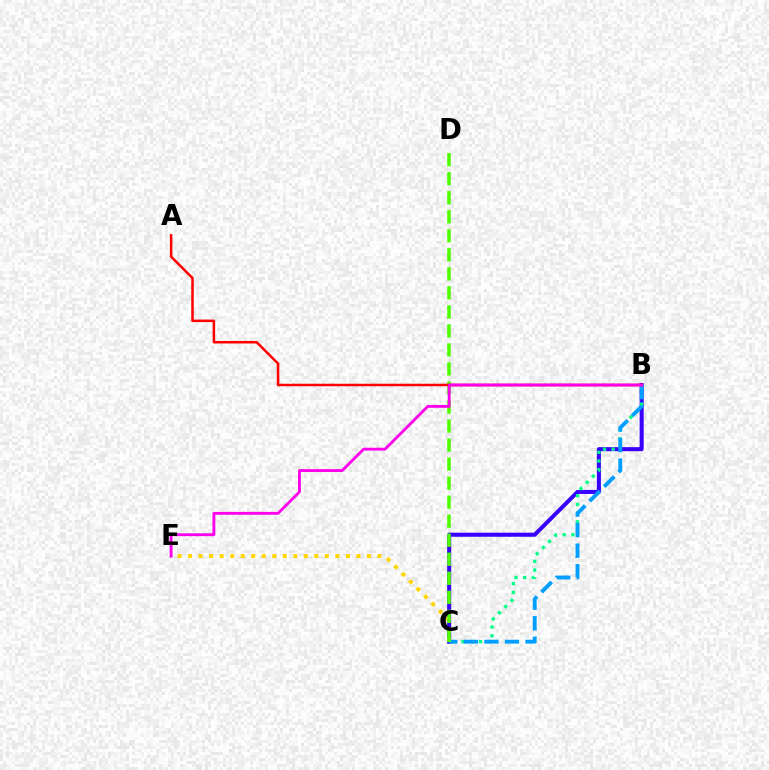{('B', 'C'): [{'color': '#3700ff', 'line_style': 'solid', 'thickness': 2.92}, {'color': '#00ff86', 'line_style': 'dotted', 'thickness': 2.37}, {'color': '#009eff', 'line_style': 'dashed', 'thickness': 2.79}], ('C', 'E'): [{'color': '#ffd500', 'line_style': 'dotted', 'thickness': 2.86}], ('C', 'D'): [{'color': '#4fff00', 'line_style': 'dashed', 'thickness': 2.58}], ('A', 'B'): [{'color': '#ff0000', 'line_style': 'solid', 'thickness': 1.82}], ('B', 'E'): [{'color': '#ff00ed', 'line_style': 'solid', 'thickness': 2.06}]}